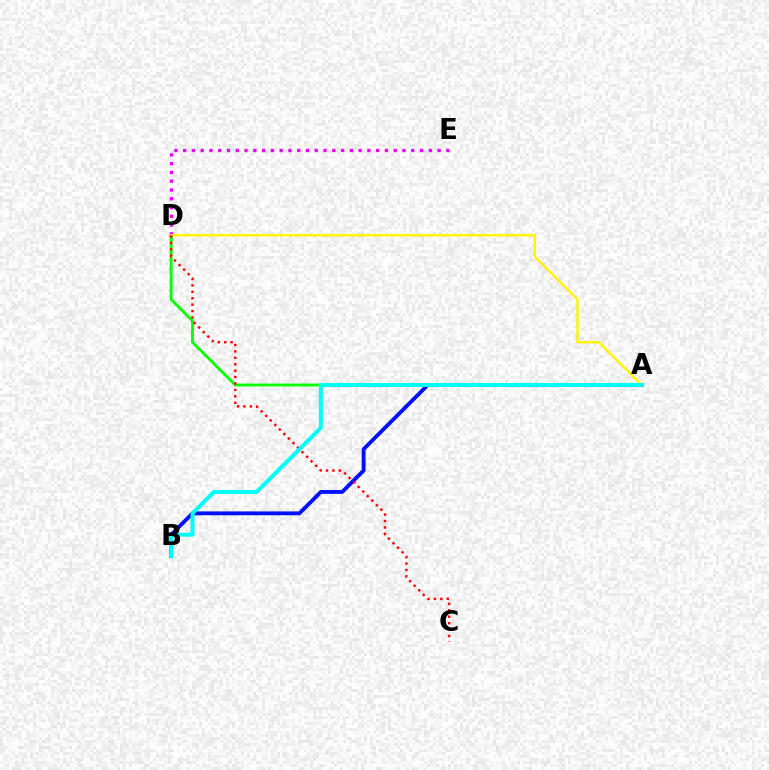{('A', 'B'): [{'color': '#0010ff', 'line_style': 'solid', 'thickness': 2.78}, {'color': '#00fff6', 'line_style': 'solid', 'thickness': 2.85}], ('A', 'D'): [{'color': '#08ff00', 'line_style': 'solid', 'thickness': 2.05}, {'color': '#fcf500', 'line_style': 'solid', 'thickness': 1.71}], ('D', 'E'): [{'color': '#ee00ff', 'line_style': 'dotted', 'thickness': 2.38}], ('C', 'D'): [{'color': '#ff0000', 'line_style': 'dotted', 'thickness': 1.74}]}